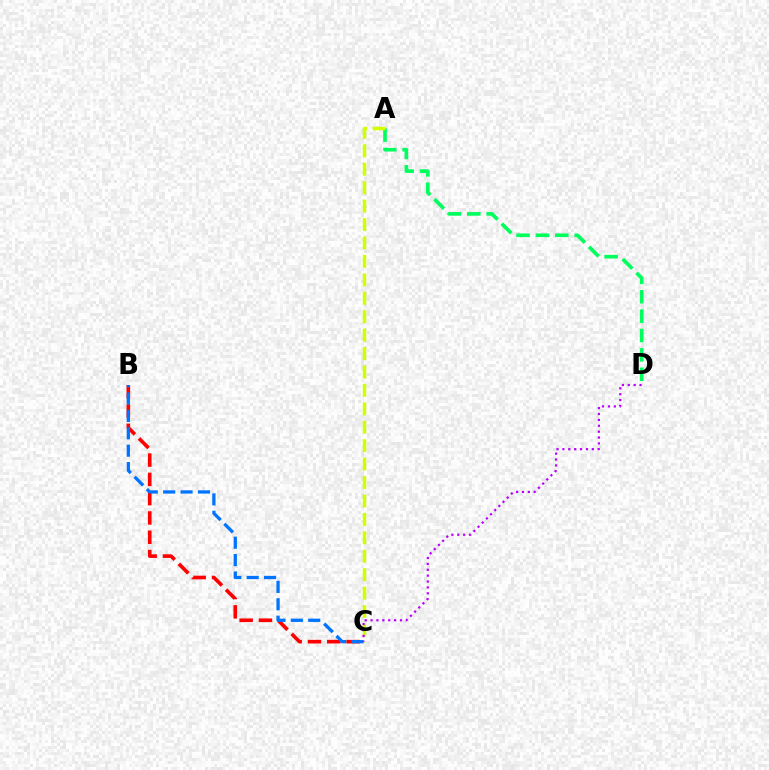{('A', 'D'): [{'color': '#00ff5c', 'line_style': 'dashed', 'thickness': 2.63}], ('A', 'C'): [{'color': '#d1ff00', 'line_style': 'dashed', 'thickness': 2.5}], ('B', 'C'): [{'color': '#ff0000', 'line_style': 'dashed', 'thickness': 2.62}, {'color': '#0074ff', 'line_style': 'dashed', 'thickness': 2.36}], ('C', 'D'): [{'color': '#b900ff', 'line_style': 'dotted', 'thickness': 1.6}]}